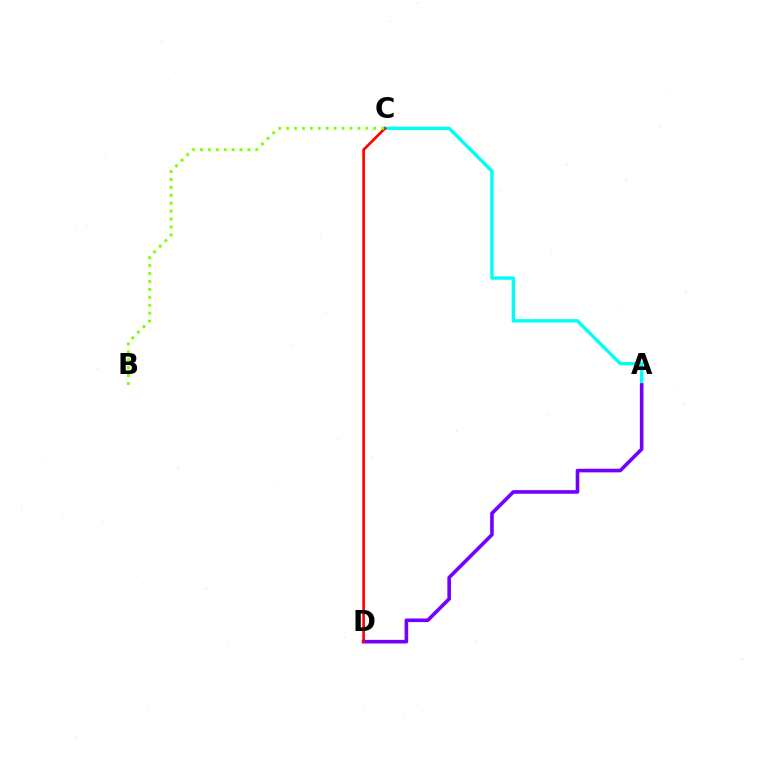{('A', 'C'): [{'color': '#00fff6', 'line_style': 'solid', 'thickness': 2.45}], ('A', 'D'): [{'color': '#7200ff', 'line_style': 'solid', 'thickness': 2.6}], ('C', 'D'): [{'color': '#ff0000', 'line_style': 'solid', 'thickness': 1.91}], ('B', 'C'): [{'color': '#84ff00', 'line_style': 'dotted', 'thickness': 2.15}]}